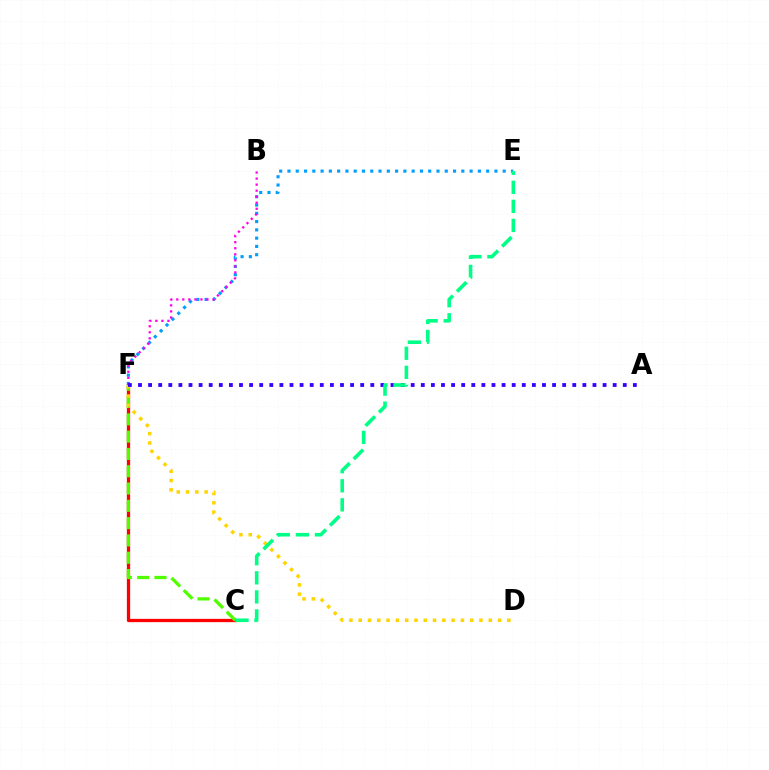{('C', 'F'): [{'color': '#ff0000', 'line_style': 'solid', 'thickness': 2.36}, {'color': '#4fff00', 'line_style': 'dashed', 'thickness': 2.35}], ('D', 'F'): [{'color': '#ffd500', 'line_style': 'dotted', 'thickness': 2.52}], ('E', 'F'): [{'color': '#009eff', 'line_style': 'dotted', 'thickness': 2.25}], ('B', 'F'): [{'color': '#ff00ed', 'line_style': 'dotted', 'thickness': 1.64}], ('A', 'F'): [{'color': '#3700ff', 'line_style': 'dotted', 'thickness': 2.74}], ('C', 'E'): [{'color': '#00ff86', 'line_style': 'dashed', 'thickness': 2.59}]}